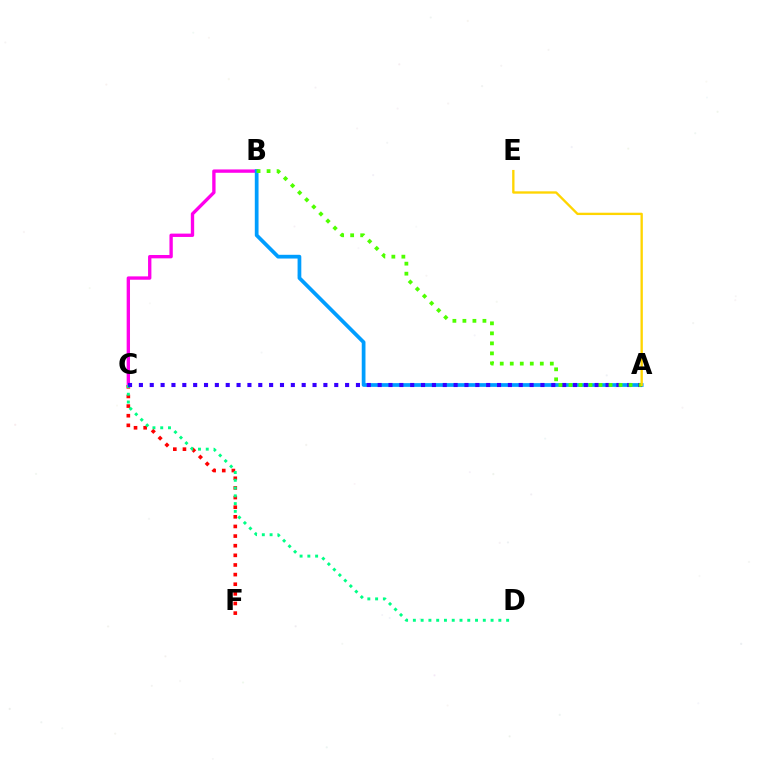{('B', 'C'): [{'color': '#ff00ed', 'line_style': 'solid', 'thickness': 2.41}], ('C', 'F'): [{'color': '#ff0000', 'line_style': 'dotted', 'thickness': 2.62}], ('A', 'B'): [{'color': '#009eff', 'line_style': 'solid', 'thickness': 2.69}, {'color': '#4fff00', 'line_style': 'dotted', 'thickness': 2.72}], ('C', 'D'): [{'color': '#00ff86', 'line_style': 'dotted', 'thickness': 2.11}], ('A', 'C'): [{'color': '#3700ff', 'line_style': 'dotted', 'thickness': 2.95}], ('A', 'E'): [{'color': '#ffd500', 'line_style': 'solid', 'thickness': 1.69}]}